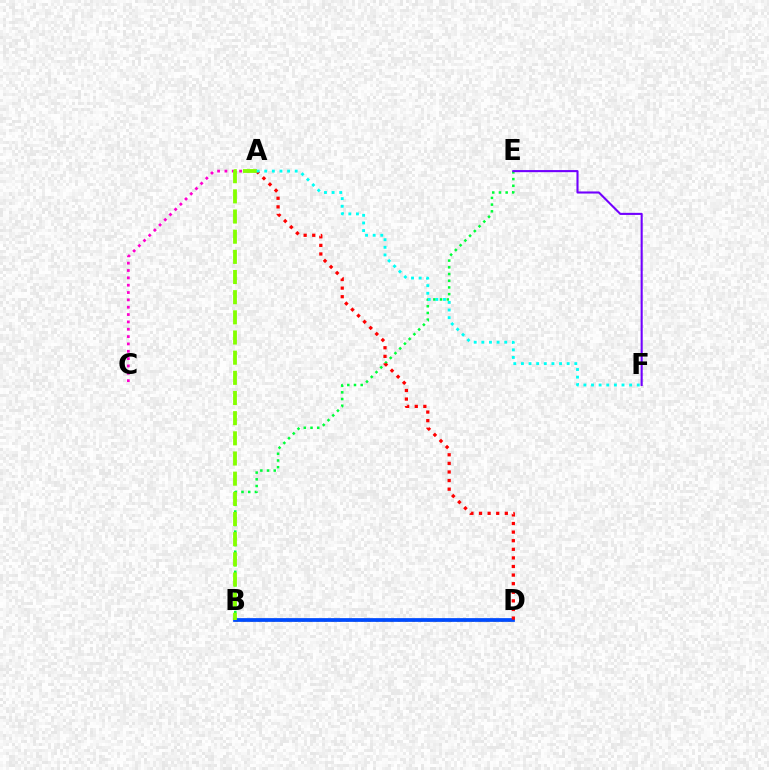{('B', 'E'): [{'color': '#00ff39', 'line_style': 'dotted', 'thickness': 1.82}], ('A', 'C'): [{'color': '#ff00cf', 'line_style': 'dotted', 'thickness': 1.99}], ('B', 'D'): [{'color': '#ffbd00', 'line_style': 'dotted', 'thickness': 2.0}, {'color': '#004bff', 'line_style': 'solid', 'thickness': 2.7}], ('A', 'D'): [{'color': '#ff0000', 'line_style': 'dotted', 'thickness': 2.34}], ('A', 'B'): [{'color': '#84ff00', 'line_style': 'dashed', 'thickness': 2.74}], ('A', 'F'): [{'color': '#00fff6', 'line_style': 'dotted', 'thickness': 2.07}], ('E', 'F'): [{'color': '#7200ff', 'line_style': 'solid', 'thickness': 1.51}]}